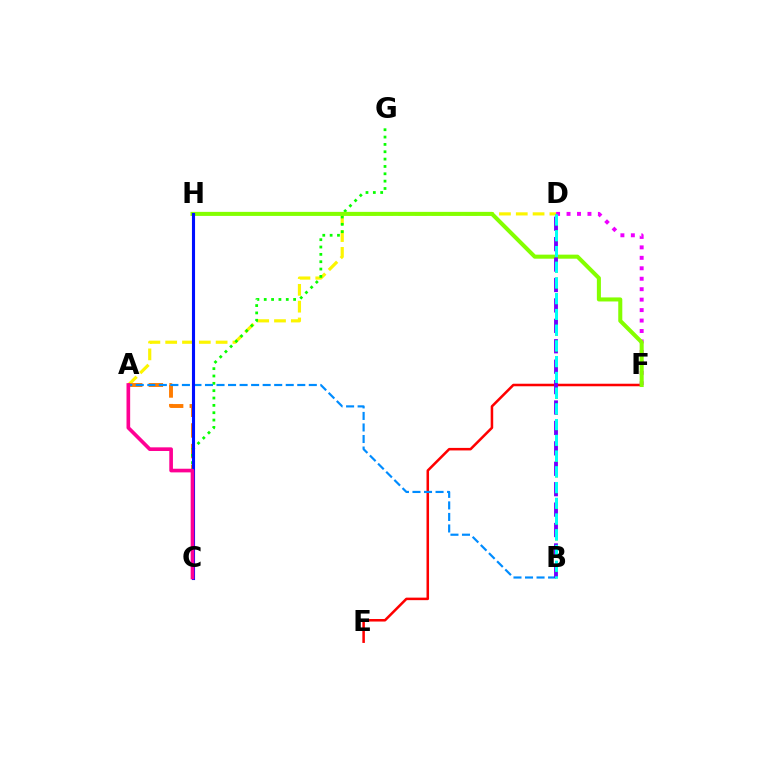{('A', 'D'): [{'color': '#fcf500', 'line_style': 'dashed', 'thickness': 2.28}], ('A', 'C'): [{'color': '#ff7c00', 'line_style': 'dashed', 'thickness': 2.8}, {'color': '#ff0094', 'line_style': 'solid', 'thickness': 2.63}], ('E', 'F'): [{'color': '#ff0000', 'line_style': 'solid', 'thickness': 1.82}], ('D', 'F'): [{'color': '#ee00ff', 'line_style': 'dotted', 'thickness': 2.84}], ('C', 'G'): [{'color': '#08ff00', 'line_style': 'dotted', 'thickness': 2.0}], ('A', 'B'): [{'color': '#008cff', 'line_style': 'dashed', 'thickness': 1.57}], ('F', 'H'): [{'color': '#84ff00', 'line_style': 'solid', 'thickness': 2.91}], ('B', 'D'): [{'color': '#7200ff', 'line_style': 'dashed', 'thickness': 2.77}, {'color': '#00ff74', 'line_style': 'dashed', 'thickness': 2.14}, {'color': '#00fff6', 'line_style': 'dashed', 'thickness': 2.14}], ('C', 'H'): [{'color': '#0010ff', 'line_style': 'solid', 'thickness': 2.23}]}